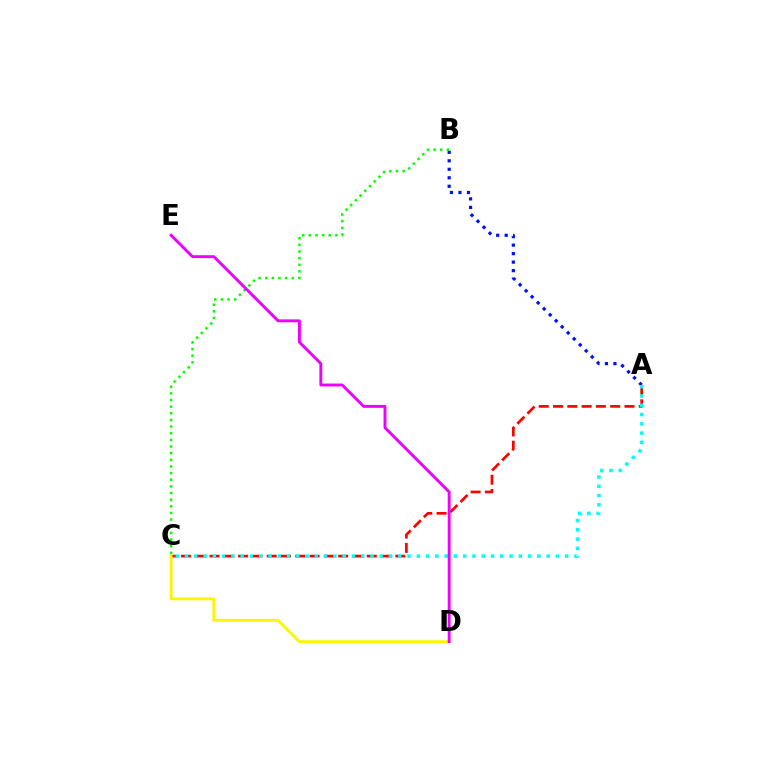{('A', 'C'): [{'color': '#ff0000', 'line_style': 'dashed', 'thickness': 1.94}, {'color': '#00fff6', 'line_style': 'dotted', 'thickness': 2.52}], ('A', 'B'): [{'color': '#0010ff', 'line_style': 'dotted', 'thickness': 2.31}], ('C', 'D'): [{'color': '#fcf500', 'line_style': 'solid', 'thickness': 2.07}], ('B', 'C'): [{'color': '#08ff00', 'line_style': 'dotted', 'thickness': 1.81}], ('D', 'E'): [{'color': '#ee00ff', 'line_style': 'solid', 'thickness': 2.09}]}